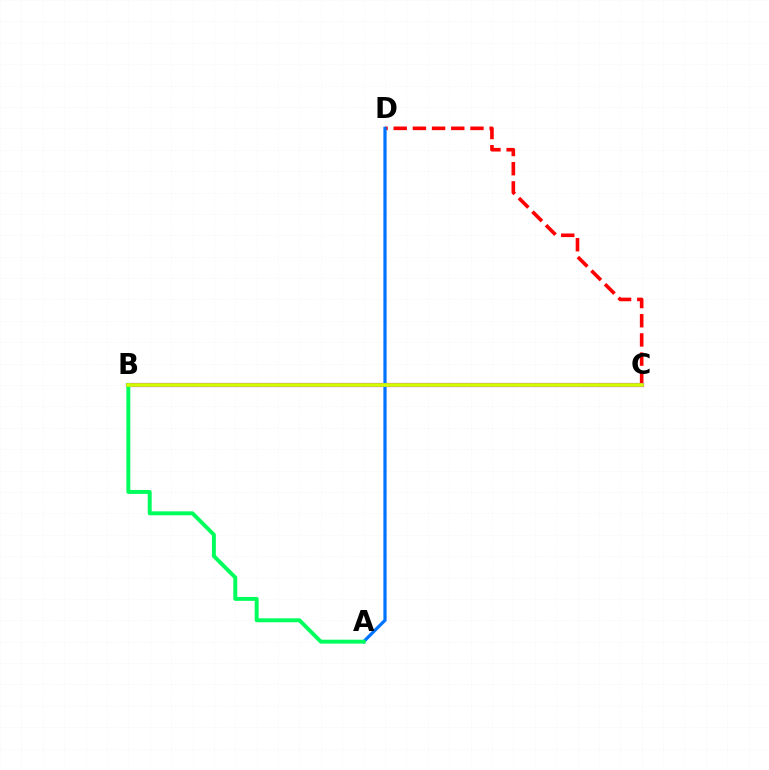{('C', 'D'): [{'color': '#ff0000', 'line_style': 'dashed', 'thickness': 2.61}], ('B', 'C'): [{'color': '#b900ff', 'line_style': 'solid', 'thickness': 2.99}, {'color': '#d1ff00', 'line_style': 'solid', 'thickness': 2.65}], ('A', 'D'): [{'color': '#0074ff', 'line_style': 'solid', 'thickness': 2.32}], ('A', 'B'): [{'color': '#00ff5c', 'line_style': 'solid', 'thickness': 2.83}]}